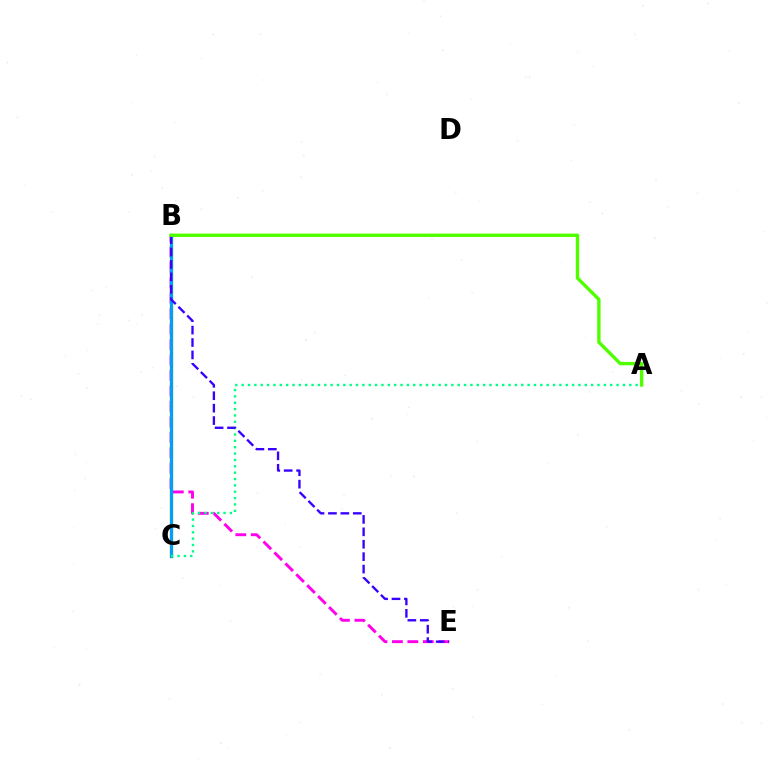{('B', 'C'): [{'color': '#ffd500', 'line_style': 'solid', 'thickness': 2.44}, {'color': '#ff0000', 'line_style': 'solid', 'thickness': 2.07}, {'color': '#009eff', 'line_style': 'solid', 'thickness': 2.3}], ('B', 'E'): [{'color': '#ff00ed', 'line_style': 'dashed', 'thickness': 2.1}, {'color': '#3700ff', 'line_style': 'dashed', 'thickness': 1.69}], ('A', 'C'): [{'color': '#00ff86', 'line_style': 'dotted', 'thickness': 1.73}], ('A', 'B'): [{'color': '#4fff00', 'line_style': 'solid', 'thickness': 2.42}]}